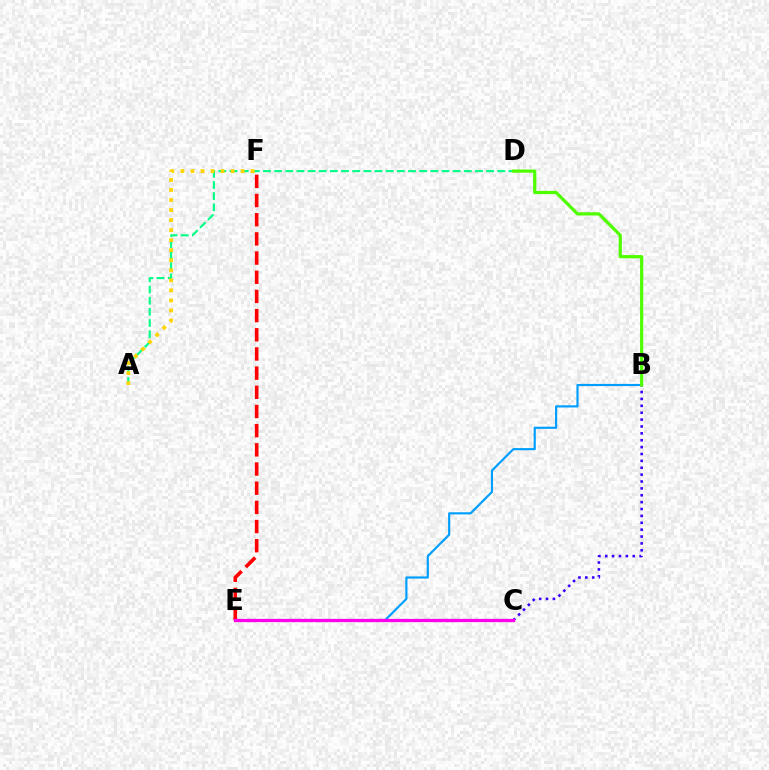{('A', 'D'): [{'color': '#00ff86', 'line_style': 'dashed', 'thickness': 1.52}], ('E', 'F'): [{'color': '#ff0000', 'line_style': 'dashed', 'thickness': 2.61}], ('B', 'E'): [{'color': '#009eff', 'line_style': 'solid', 'thickness': 1.56}], ('A', 'F'): [{'color': '#ffd500', 'line_style': 'dotted', 'thickness': 2.73}], ('B', 'C'): [{'color': '#3700ff', 'line_style': 'dotted', 'thickness': 1.87}], ('B', 'D'): [{'color': '#4fff00', 'line_style': 'solid', 'thickness': 2.32}], ('C', 'E'): [{'color': '#ff00ed', 'line_style': 'solid', 'thickness': 2.36}]}